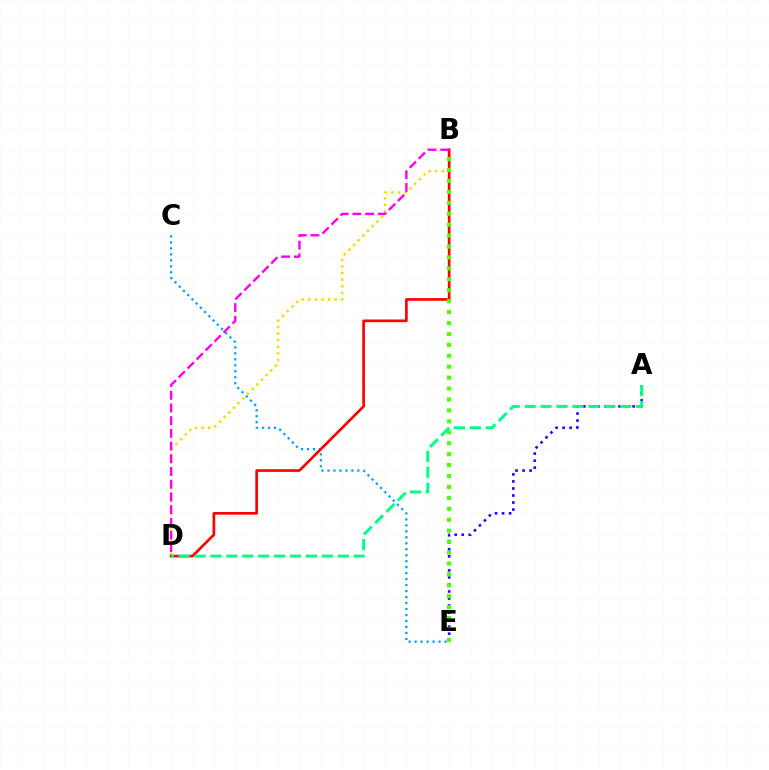{('C', 'E'): [{'color': '#009eff', 'line_style': 'dotted', 'thickness': 1.62}], ('B', 'D'): [{'color': '#ffd500', 'line_style': 'dotted', 'thickness': 1.79}, {'color': '#ff0000', 'line_style': 'solid', 'thickness': 1.92}, {'color': '#ff00ed', 'line_style': 'dashed', 'thickness': 1.72}], ('A', 'E'): [{'color': '#3700ff', 'line_style': 'dotted', 'thickness': 1.91}], ('B', 'E'): [{'color': '#4fff00', 'line_style': 'dotted', 'thickness': 2.97}], ('A', 'D'): [{'color': '#00ff86', 'line_style': 'dashed', 'thickness': 2.16}]}